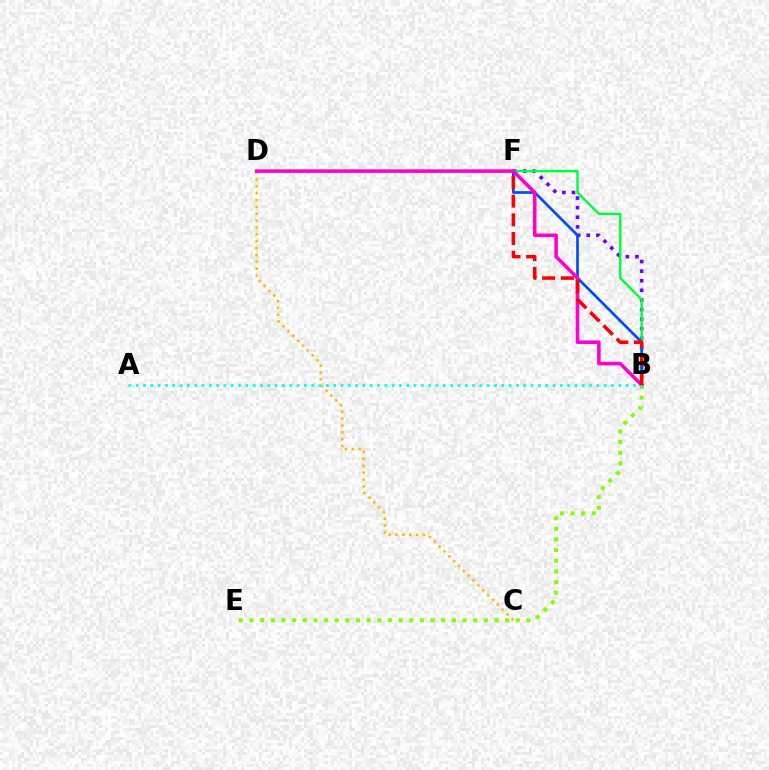{('B', 'F'): [{'color': '#7200ff', 'line_style': 'dotted', 'thickness': 2.61}, {'color': '#004bff', 'line_style': 'solid', 'thickness': 1.94}, {'color': '#ff0000', 'line_style': 'dashed', 'thickness': 2.54}], ('B', 'D'): [{'color': '#00ff39', 'line_style': 'solid', 'thickness': 1.72}, {'color': '#ff00cf', 'line_style': 'solid', 'thickness': 2.56}], ('B', 'E'): [{'color': '#84ff00', 'line_style': 'dotted', 'thickness': 2.89}], ('C', 'D'): [{'color': '#ffbd00', 'line_style': 'dotted', 'thickness': 1.86}], ('A', 'B'): [{'color': '#00fff6', 'line_style': 'dotted', 'thickness': 1.99}]}